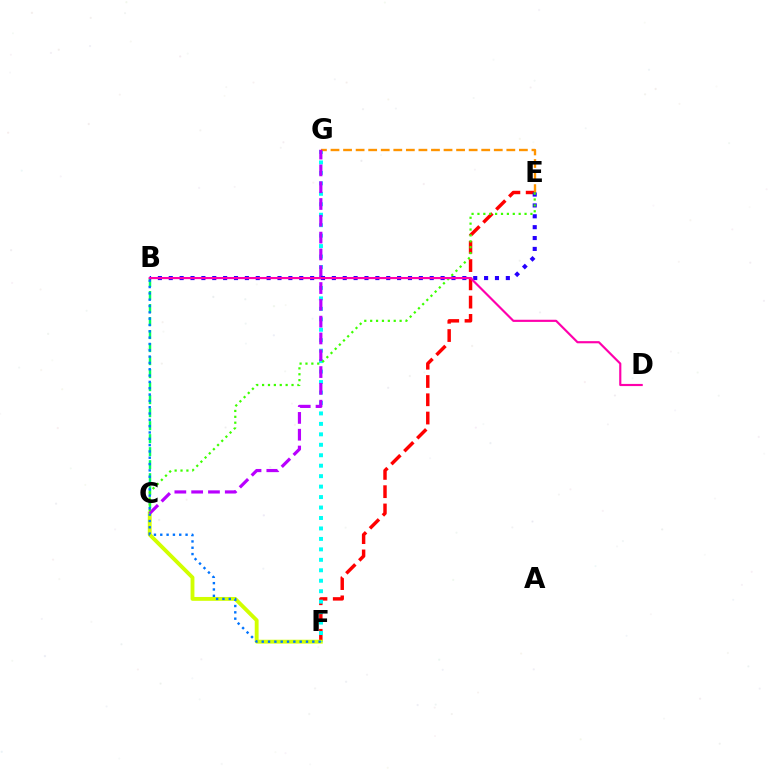{('E', 'F'): [{'color': '#ff0000', 'line_style': 'dashed', 'thickness': 2.48}], ('C', 'F'): [{'color': '#d1ff00', 'line_style': 'solid', 'thickness': 2.77}], ('B', 'C'): [{'color': '#00ff5c', 'line_style': 'dashed', 'thickness': 1.77}], ('F', 'G'): [{'color': '#00fff6', 'line_style': 'dotted', 'thickness': 2.84}], ('E', 'G'): [{'color': '#ff9400', 'line_style': 'dashed', 'thickness': 1.71}], ('C', 'G'): [{'color': '#b900ff', 'line_style': 'dashed', 'thickness': 2.28}], ('B', 'E'): [{'color': '#2500ff', 'line_style': 'dotted', 'thickness': 2.95}], ('C', 'E'): [{'color': '#3dff00', 'line_style': 'dotted', 'thickness': 1.6}], ('B', 'F'): [{'color': '#0074ff', 'line_style': 'dotted', 'thickness': 1.72}], ('B', 'D'): [{'color': '#ff00ac', 'line_style': 'solid', 'thickness': 1.55}]}